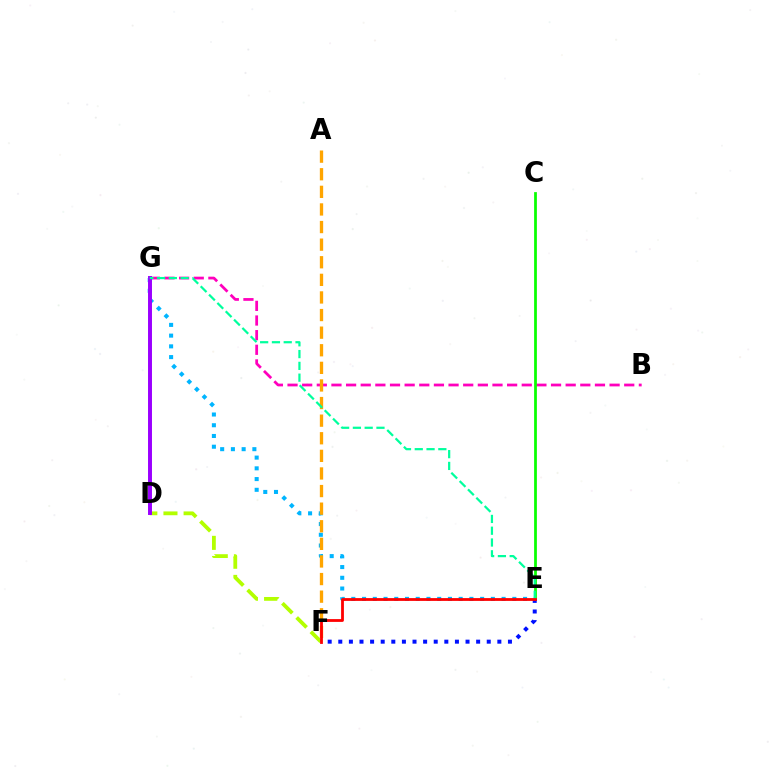{('E', 'G'): [{'color': '#00b5ff', 'line_style': 'dotted', 'thickness': 2.92}, {'color': '#00ff9d', 'line_style': 'dashed', 'thickness': 1.6}], ('B', 'G'): [{'color': '#ff00bd', 'line_style': 'dashed', 'thickness': 1.99}], ('C', 'E'): [{'color': '#08ff00', 'line_style': 'solid', 'thickness': 1.98}], ('D', 'F'): [{'color': '#b3ff00', 'line_style': 'dashed', 'thickness': 2.74}], ('D', 'G'): [{'color': '#9b00ff', 'line_style': 'solid', 'thickness': 2.84}], ('E', 'F'): [{'color': '#0010ff', 'line_style': 'dotted', 'thickness': 2.88}, {'color': '#ff0000', 'line_style': 'solid', 'thickness': 2.01}], ('A', 'F'): [{'color': '#ffa500', 'line_style': 'dashed', 'thickness': 2.39}]}